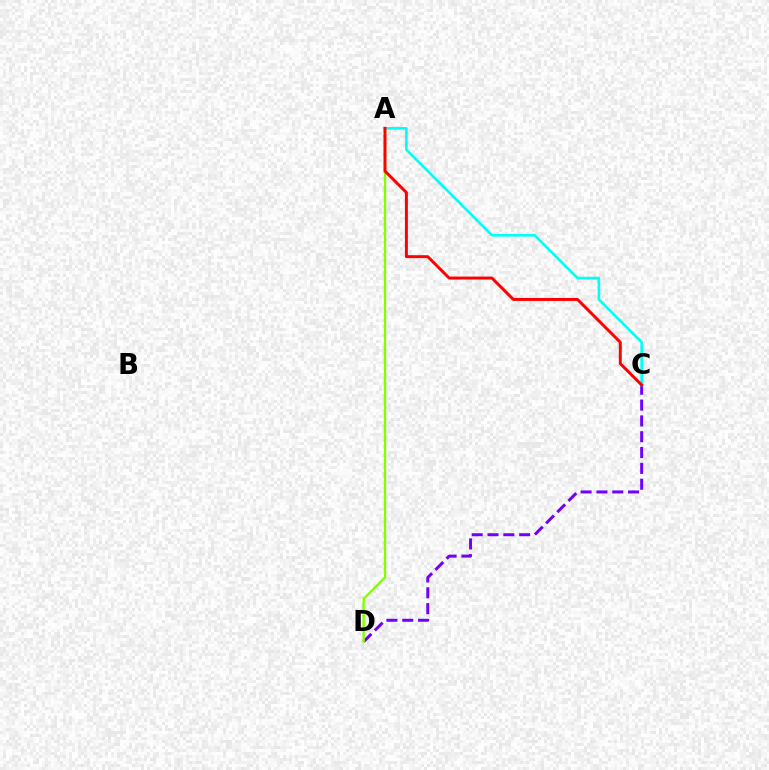{('C', 'D'): [{'color': '#7200ff', 'line_style': 'dashed', 'thickness': 2.15}], ('A', 'C'): [{'color': '#00fff6', 'line_style': 'solid', 'thickness': 1.89}, {'color': '#ff0000', 'line_style': 'solid', 'thickness': 2.13}], ('A', 'D'): [{'color': '#84ff00', 'line_style': 'solid', 'thickness': 1.71}]}